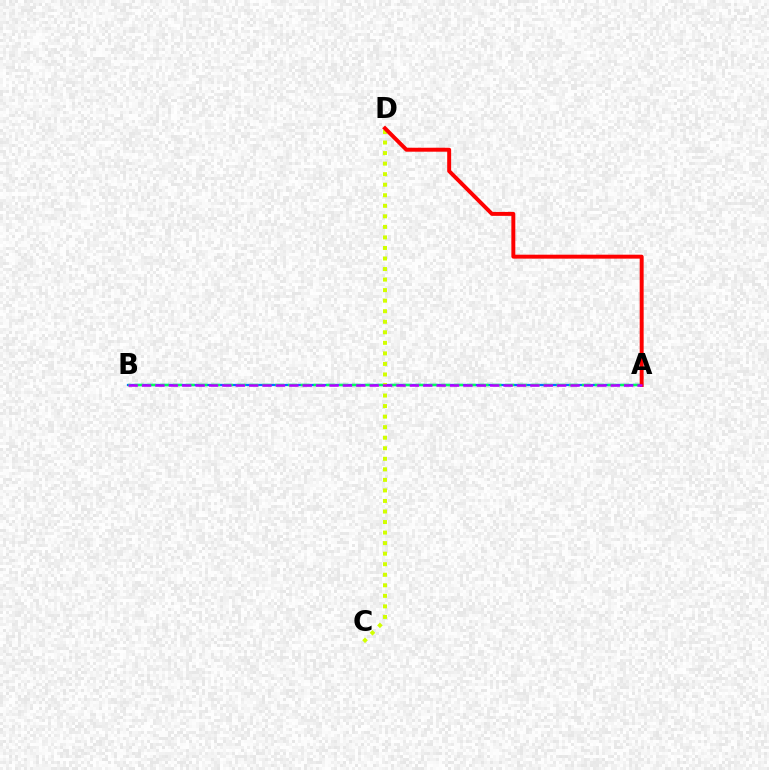{('A', 'B'): [{'color': '#0074ff', 'line_style': 'solid', 'thickness': 1.63}, {'color': '#00ff5c', 'line_style': 'dashed', 'thickness': 1.74}, {'color': '#b900ff', 'line_style': 'dashed', 'thickness': 1.82}], ('C', 'D'): [{'color': '#d1ff00', 'line_style': 'dotted', 'thickness': 2.86}], ('A', 'D'): [{'color': '#ff0000', 'line_style': 'solid', 'thickness': 2.84}]}